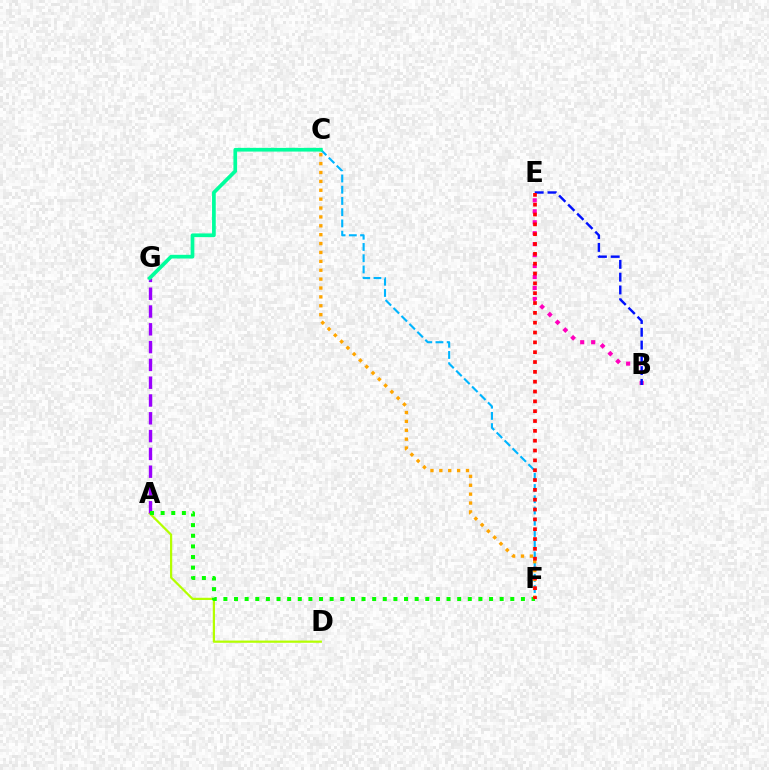{('B', 'E'): [{'color': '#ff00bd', 'line_style': 'dotted', 'thickness': 2.98}, {'color': '#0010ff', 'line_style': 'dashed', 'thickness': 1.74}], ('A', 'D'): [{'color': '#b3ff00', 'line_style': 'solid', 'thickness': 1.6}], ('A', 'G'): [{'color': '#9b00ff', 'line_style': 'dashed', 'thickness': 2.42}], ('C', 'F'): [{'color': '#00b5ff', 'line_style': 'dashed', 'thickness': 1.53}, {'color': '#ffa500', 'line_style': 'dotted', 'thickness': 2.41}], ('A', 'F'): [{'color': '#08ff00', 'line_style': 'dotted', 'thickness': 2.89}], ('C', 'G'): [{'color': '#00ff9d', 'line_style': 'solid', 'thickness': 2.67}], ('E', 'F'): [{'color': '#ff0000', 'line_style': 'dotted', 'thickness': 2.67}]}